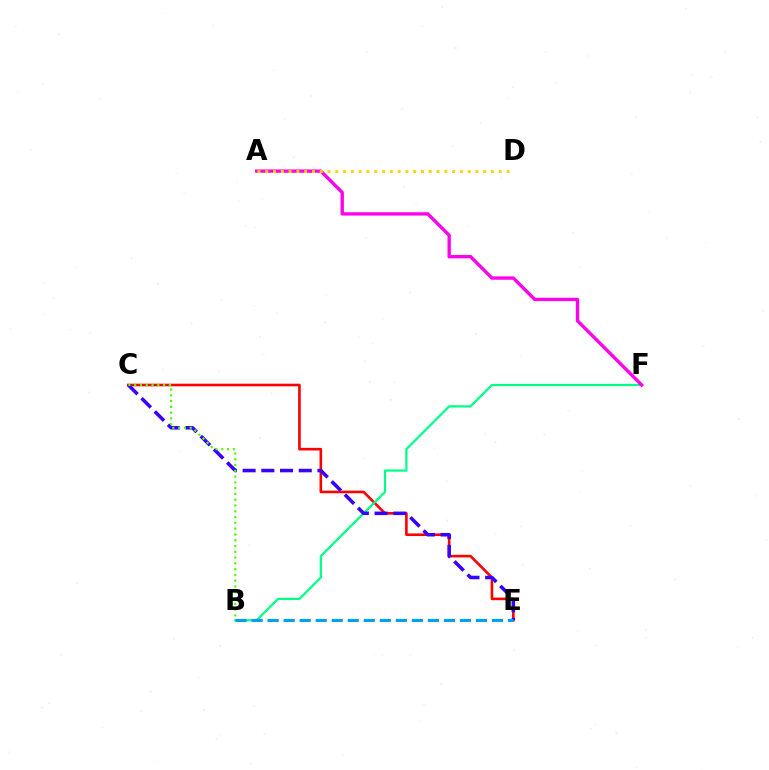{('C', 'E'): [{'color': '#ff0000', 'line_style': 'solid', 'thickness': 1.89}, {'color': '#3700ff', 'line_style': 'dashed', 'thickness': 2.54}], ('B', 'F'): [{'color': '#00ff86', 'line_style': 'solid', 'thickness': 1.6}], ('A', 'F'): [{'color': '#ff00ed', 'line_style': 'solid', 'thickness': 2.41}], ('B', 'C'): [{'color': '#4fff00', 'line_style': 'dotted', 'thickness': 1.57}], ('A', 'D'): [{'color': '#ffd500', 'line_style': 'dotted', 'thickness': 2.12}], ('B', 'E'): [{'color': '#009eff', 'line_style': 'dashed', 'thickness': 2.18}]}